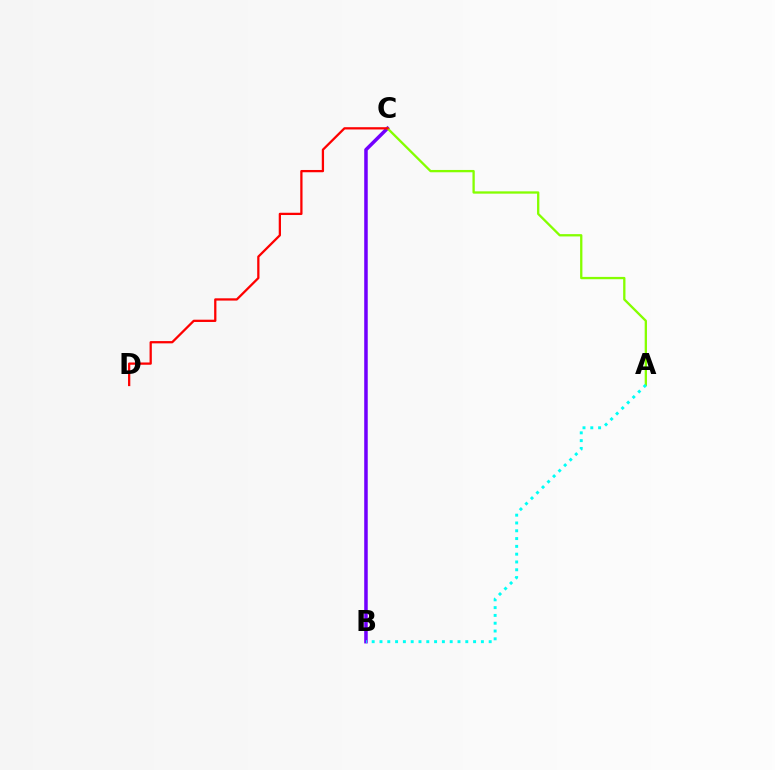{('B', 'C'): [{'color': '#7200ff', 'line_style': 'solid', 'thickness': 2.53}], ('A', 'C'): [{'color': '#84ff00', 'line_style': 'solid', 'thickness': 1.66}], ('C', 'D'): [{'color': '#ff0000', 'line_style': 'solid', 'thickness': 1.63}], ('A', 'B'): [{'color': '#00fff6', 'line_style': 'dotted', 'thickness': 2.12}]}